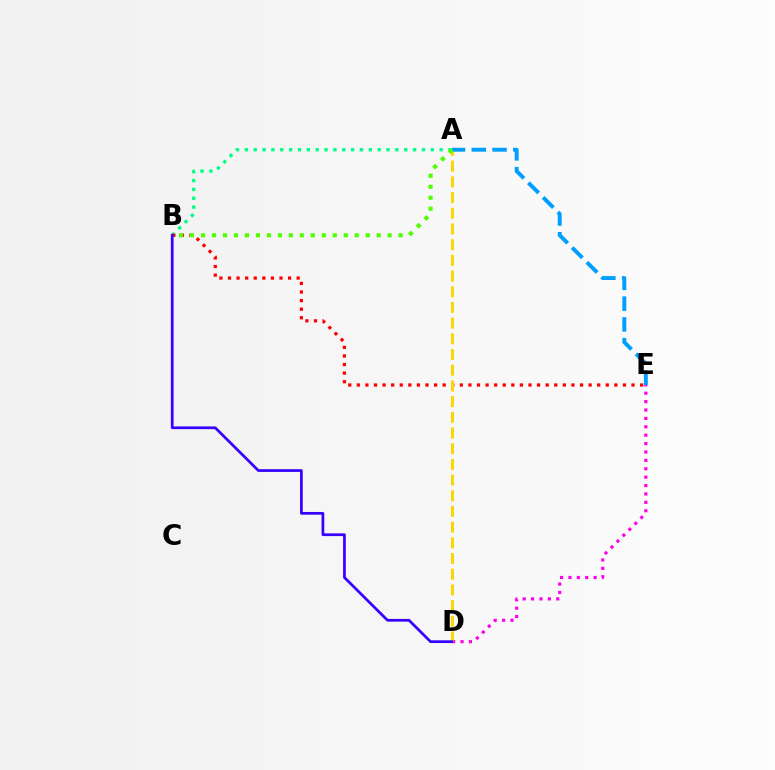{('A', 'B'): [{'color': '#00ff86', 'line_style': 'dotted', 'thickness': 2.41}, {'color': '#4fff00', 'line_style': 'dotted', 'thickness': 2.98}], ('B', 'E'): [{'color': '#ff0000', 'line_style': 'dotted', 'thickness': 2.33}], ('D', 'E'): [{'color': '#ff00ed', 'line_style': 'dotted', 'thickness': 2.28}], ('A', 'D'): [{'color': '#ffd500', 'line_style': 'dashed', 'thickness': 2.13}], ('B', 'D'): [{'color': '#3700ff', 'line_style': 'solid', 'thickness': 1.96}], ('A', 'E'): [{'color': '#009eff', 'line_style': 'dashed', 'thickness': 2.82}]}